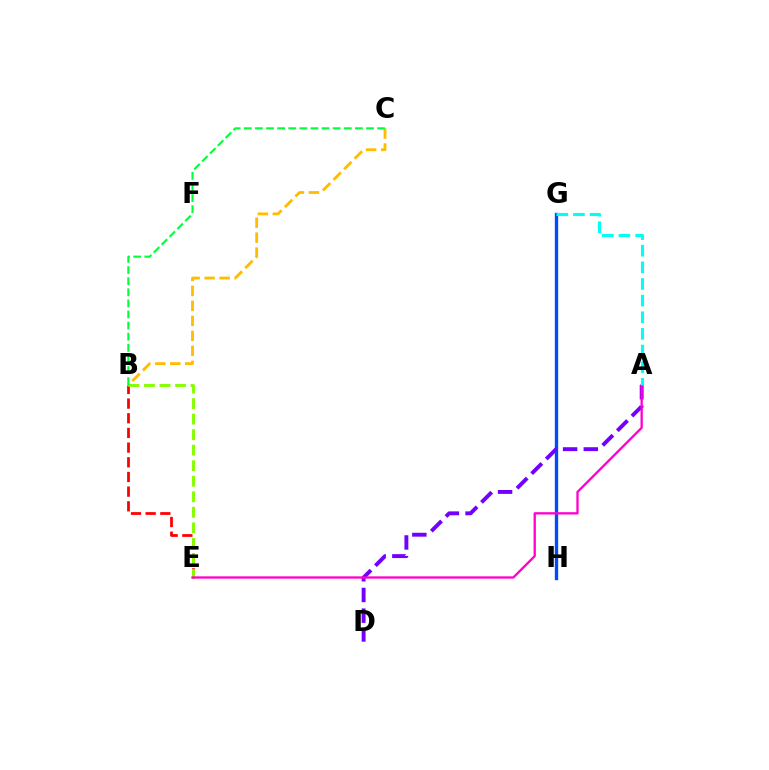{('B', 'C'): [{'color': '#ffbd00', 'line_style': 'dashed', 'thickness': 2.04}, {'color': '#00ff39', 'line_style': 'dashed', 'thickness': 1.51}], ('B', 'E'): [{'color': '#ff0000', 'line_style': 'dashed', 'thickness': 1.99}, {'color': '#84ff00', 'line_style': 'dashed', 'thickness': 2.11}], ('G', 'H'): [{'color': '#004bff', 'line_style': 'solid', 'thickness': 2.42}], ('A', 'D'): [{'color': '#7200ff', 'line_style': 'dashed', 'thickness': 2.81}], ('A', 'E'): [{'color': '#ff00cf', 'line_style': 'solid', 'thickness': 1.66}], ('A', 'G'): [{'color': '#00fff6', 'line_style': 'dashed', 'thickness': 2.26}]}